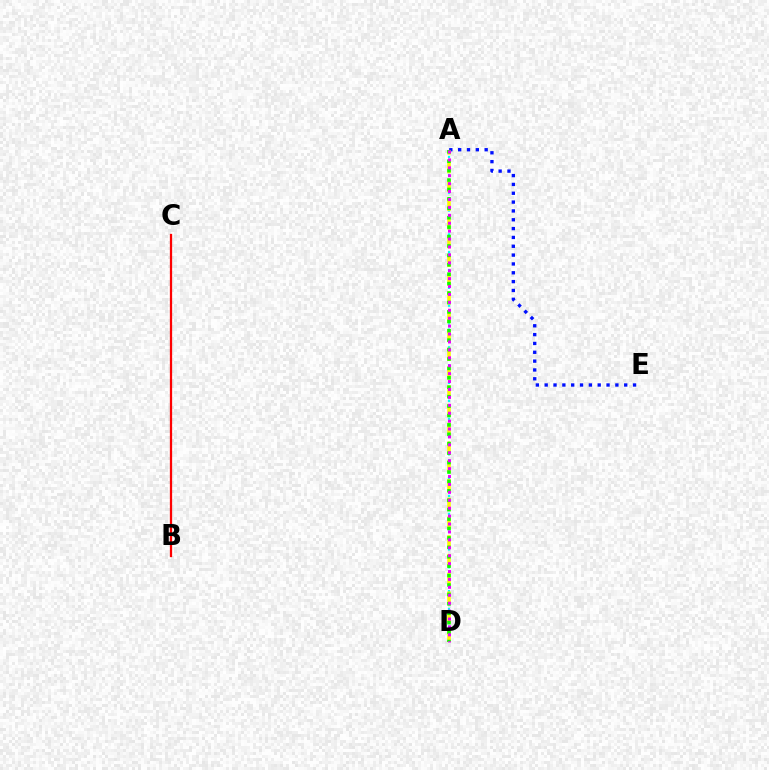{('A', 'E'): [{'color': '#0010ff', 'line_style': 'dotted', 'thickness': 2.4}], ('B', 'C'): [{'color': '#ff0000', 'line_style': 'solid', 'thickness': 1.63}], ('A', 'D'): [{'color': '#00fff6', 'line_style': 'dotted', 'thickness': 1.62}, {'color': '#fcf500', 'line_style': 'dashed', 'thickness': 2.55}, {'color': '#08ff00', 'line_style': 'dotted', 'thickness': 2.56}, {'color': '#ee00ff', 'line_style': 'dotted', 'thickness': 2.15}]}